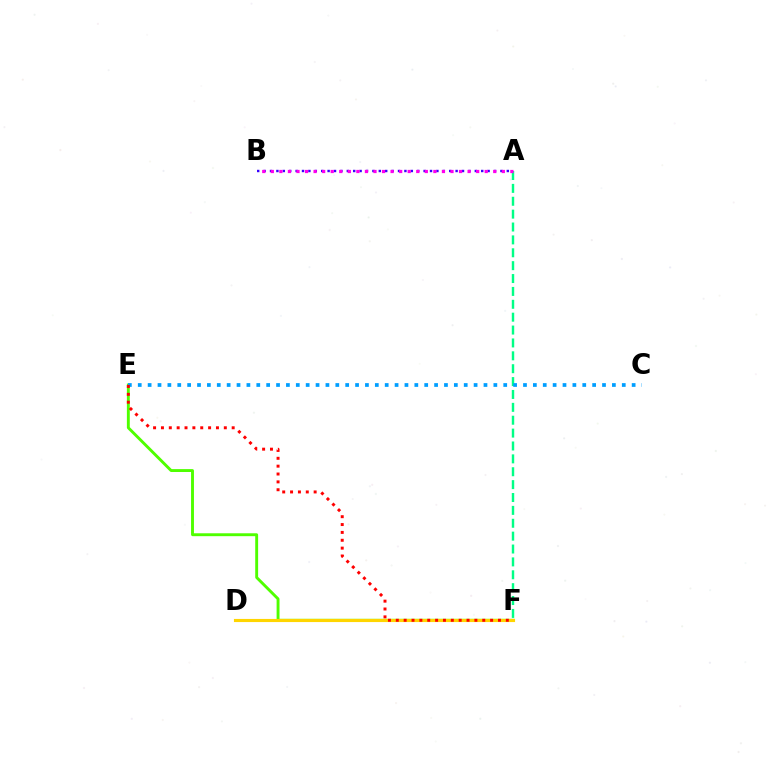{('E', 'F'): [{'color': '#4fff00', 'line_style': 'solid', 'thickness': 2.09}, {'color': '#ff0000', 'line_style': 'dotted', 'thickness': 2.14}], ('A', 'B'): [{'color': '#3700ff', 'line_style': 'dotted', 'thickness': 1.74}, {'color': '#ff00ed', 'line_style': 'dotted', 'thickness': 2.32}], ('A', 'F'): [{'color': '#00ff86', 'line_style': 'dashed', 'thickness': 1.75}], ('D', 'F'): [{'color': '#ffd500', 'line_style': 'solid', 'thickness': 2.26}], ('C', 'E'): [{'color': '#009eff', 'line_style': 'dotted', 'thickness': 2.68}]}